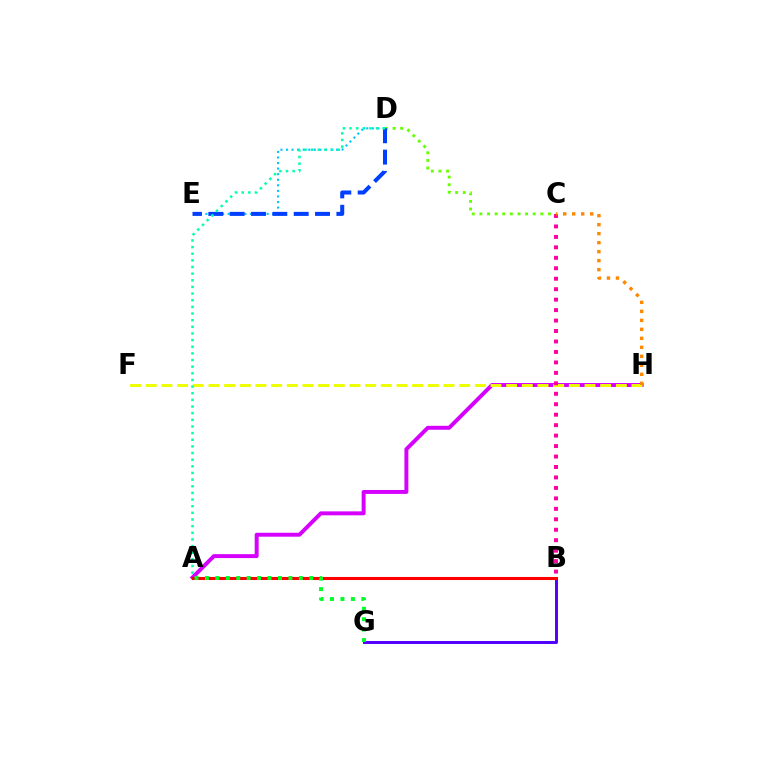{('A', 'H'): [{'color': '#d600ff', 'line_style': 'solid', 'thickness': 2.84}], ('D', 'E'): [{'color': '#00c7ff', 'line_style': 'dotted', 'thickness': 1.51}, {'color': '#003fff', 'line_style': 'dashed', 'thickness': 2.9}], ('B', 'G'): [{'color': '#4f00ff', 'line_style': 'solid', 'thickness': 2.13}], ('F', 'H'): [{'color': '#eeff00', 'line_style': 'dashed', 'thickness': 2.13}], ('C', 'D'): [{'color': '#66ff00', 'line_style': 'dotted', 'thickness': 2.07}], ('A', 'B'): [{'color': '#ff0000', 'line_style': 'solid', 'thickness': 2.21}], ('A', 'G'): [{'color': '#00ff27', 'line_style': 'dotted', 'thickness': 2.83}], ('B', 'C'): [{'color': '#ff00a0', 'line_style': 'dotted', 'thickness': 2.84}], ('C', 'H'): [{'color': '#ff8800', 'line_style': 'dotted', 'thickness': 2.44}], ('A', 'D'): [{'color': '#00ffaf', 'line_style': 'dotted', 'thickness': 1.81}]}